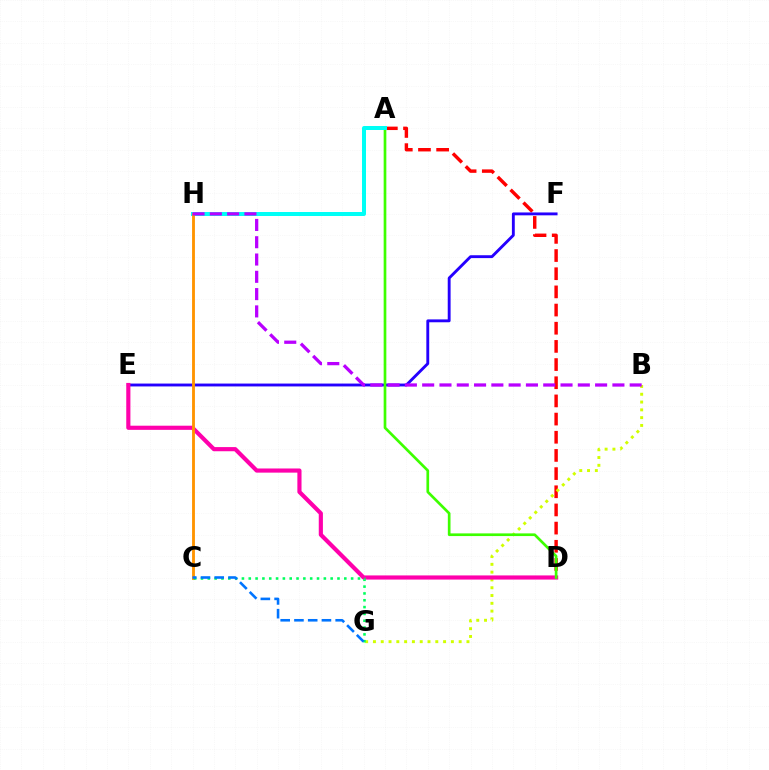{('A', 'D'): [{'color': '#ff0000', 'line_style': 'dashed', 'thickness': 2.47}, {'color': '#3dff00', 'line_style': 'solid', 'thickness': 1.93}], ('E', 'F'): [{'color': '#2500ff', 'line_style': 'solid', 'thickness': 2.07}], ('B', 'G'): [{'color': '#d1ff00', 'line_style': 'dotted', 'thickness': 2.12}], ('D', 'E'): [{'color': '#ff00ac', 'line_style': 'solid', 'thickness': 2.99}], ('A', 'H'): [{'color': '#00fff6', 'line_style': 'solid', 'thickness': 2.88}], ('C', 'H'): [{'color': '#ff9400', 'line_style': 'solid', 'thickness': 2.05}], ('C', 'G'): [{'color': '#00ff5c', 'line_style': 'dotted', 'thickness': 1.85}, {'color': '#0074ff', 'line_style': 'dashed', 'thickness': 1.87}], ('B', 'H'): [{'color': '#b900ff', 'line_style': 'dashed', 'thickness': 2.35}]}